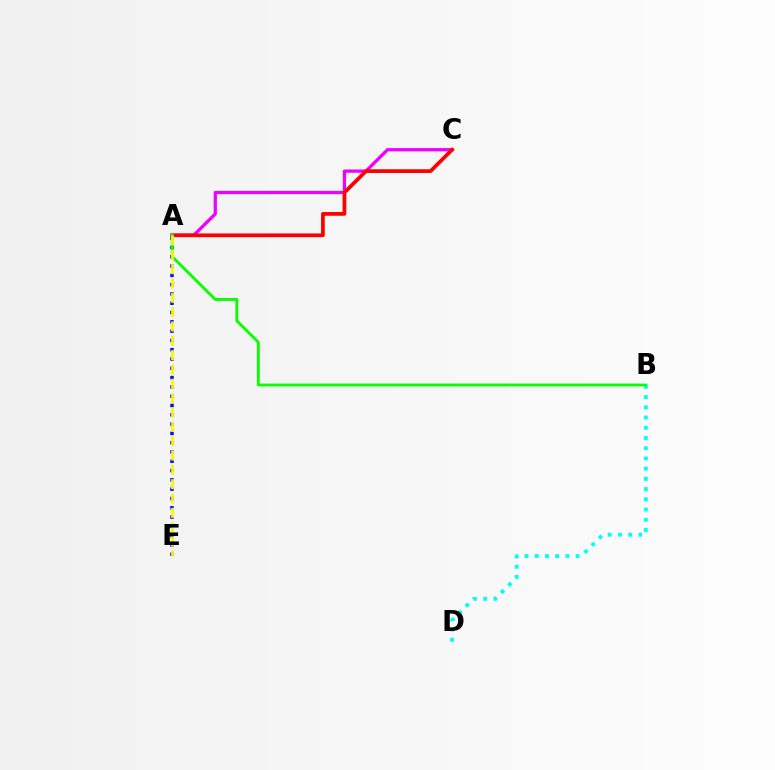{('B', 'D'): [{'color': '#00fff6', 'line_style': 'dotted', 'thickness': 2.78}], ('A', 'E'): [{'color': '#0010ff', 'line_style': 'dotted', 'thickness': 2.53}, {'color': '#fcf500', 'line_style': 'dashed', 'thickness': 1.95}], ('A', 'C'): [{'color': '#ee00ff', 'line_style': 'solid', 'thickness': 2.34}, {'color': '#ff0000', 'line_style': 'solid', 'thickness': 2.68}], ('A', 'B'): [{'color': '#08ff00', 'line_style': 'solid', 'thickness': 2.05}]}